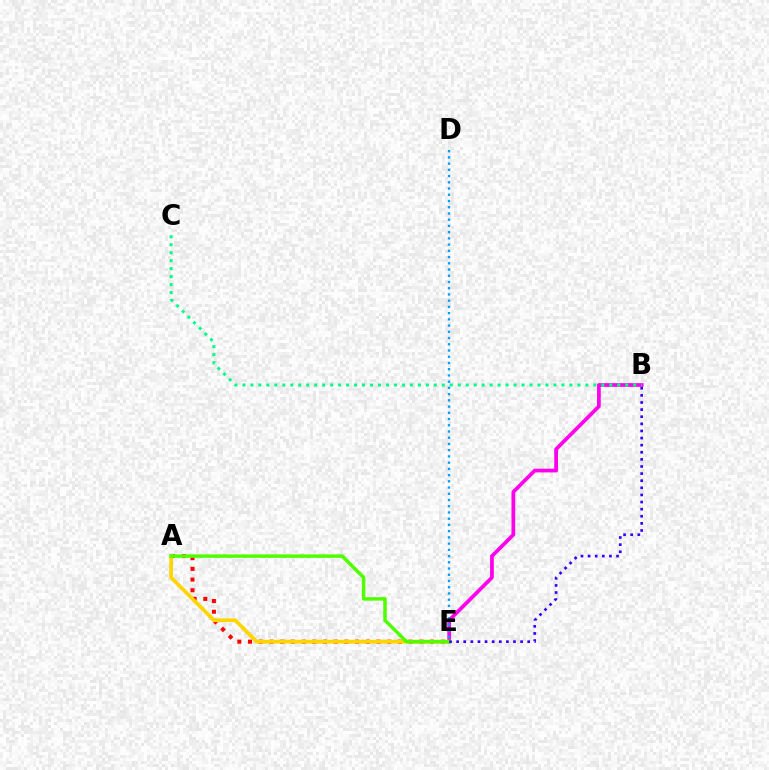{('A', 'E'): [{'color': '#ff0000', 'line_style': 'dotted', 'thickness': 2.91}, {'color': '#ffd500', 'line_style': 'solid', 'thickness': 2.68}, {'color': '#4fff00', 'line_style': 'solid', 'thickness': 2.51}], ('B', 'E'): [{'color': '#ff00ed', 'line_style': 'solid', 'thickness': 2.69}, {'color': '#3700ff', 'line_style': 'dotted', 'thickness': 1.93}], ('B', 'C'): [{'color': '#00ff86', 'line_style': 'dotted', 'thickness': 2.17}], ('D', 'E'): [{'color': '#009eff', 'line_style': 'dotted', 'thickness': 1.69}]}